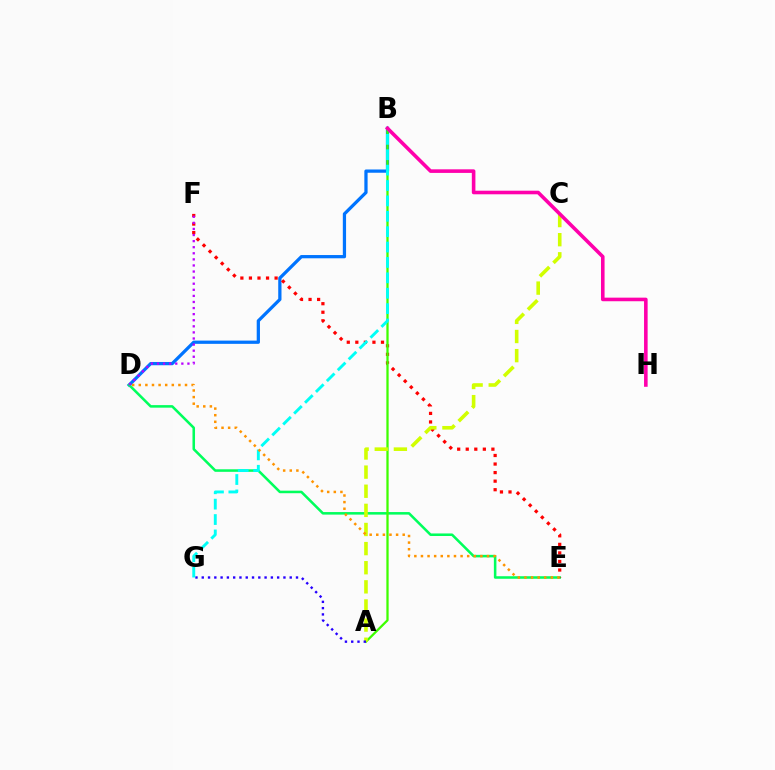{('B', 'D'): [{'color': '#0074ff', 'line_style': 'solid', 'thickness': 2.34}], ('D', 'E'): [{'color': '#00ff5c', 'line_style': 'solid', 'thickness': 1.83}, {'color': '#ff9400', 'line_style': 'dotted', 'thickness': 1.8}], ('E', 'F'): [{'color': '#ff0000', 'line_style': 'dotted', 'thickness': 2.32}], ('A', 'B'): [{'color': '#3dff00', 'line_style': 'solid', 'thickness': 1.63}], ('A', 'C'): [{'color': '#d1ff00', 'line_style': 'dashed', 'thickness': 2.6}], ('A', 'G'): [{'color': '#2500ff', 'line_style': 'dotted', 'thickness': 1.71}], ('B', 'G'): [{'color': '#00fff6', 'line_style': 'dashed', 'thickness': 2.09}], ('B', 'H'): [{'color': '#ff00ac', 'line_style': 'solid', 'thickness': 2.58}], ('D', 'F'): [{'color': '#b900ff', 'line_style': 'dotted', 'thickness': 1.65}]}